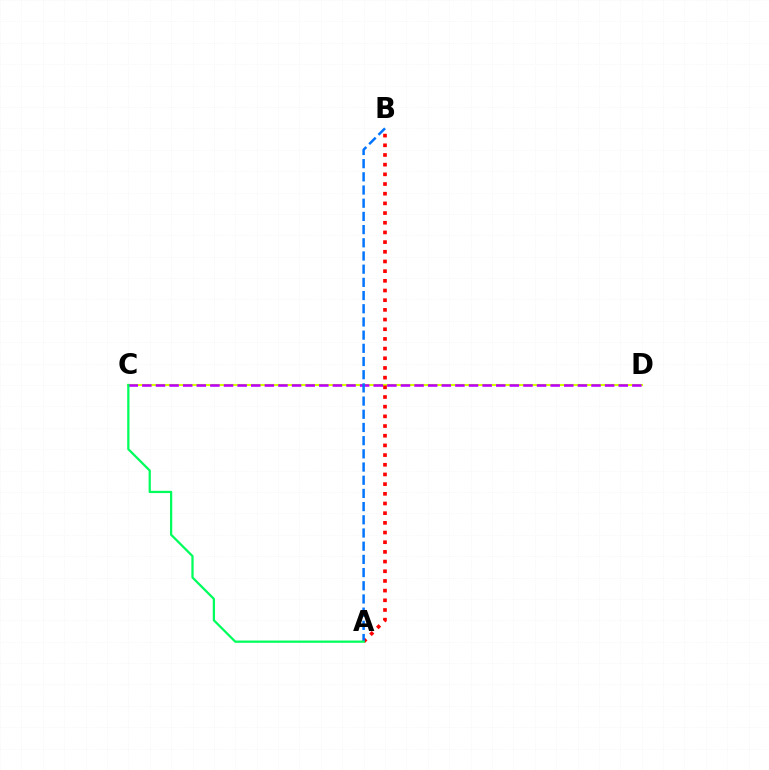{('C', 'D'): [{'color': '#d1ff00', 'line_style': 'solid', 'thickness': 1.5}, {'color': '#b900ff', 'line_style': 'dashed', 'thickness': 1.85}], ('A', 'B'): [{'color': '#ff0000', 'line_style': 'dotted', 'thickness': 2.63}, {'color': '#0074ff', 'line_style': 'dashed', 'thickness': 1.79}], ('A', 'C'): [{'color': '#00ff5c', 'line_style': 'solid', 'thickness': 1.62}]}